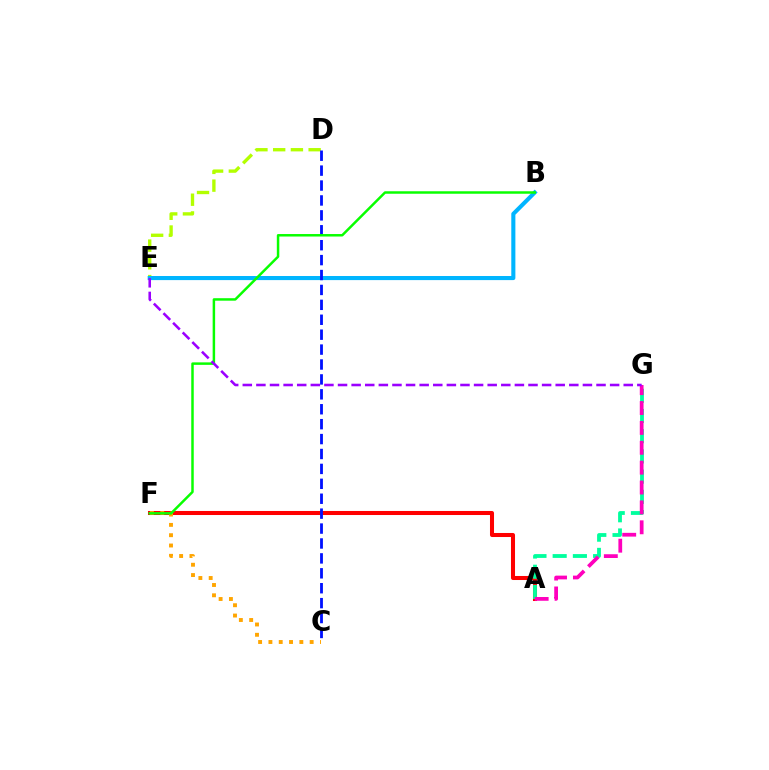{('A', 'F'): [{'color': '#ff0000', 'line_style': 'solid', 'thickness': 2.91}], ('C', 'F'): [{'color': '#ffa500', 'line_style': 'dotted', 'thickness': 2.8}], ('A', 'G'): [{'color': '#00ff9d', 'line_style': 'dashed', 'thickness': 2.75}, {'color': '#ff00bd', 'line_style': 'dashed', 'thickness': 2.7}], ('D', 'E'): [{'color': '#b3ff00', 'line_style': 'dashed', 'thickness': 2.41}], ('B', 'E'): [{'color': '#00b5ff', 'line_style': 'solid', 'thickness': 2.95}], ('C', 'D'): [{'color': '#0010ff', 'line_style': 'dashed', 'thickness': 2.03}], ('B', 'F'): [{'color': '#08ff00', 'line_style': 'solid', 'thickness': 1.79}], ('E', 'G'): [{'color': '#9b00ff', 'line_style': 'dashed', 'thickness': 1.85}]}